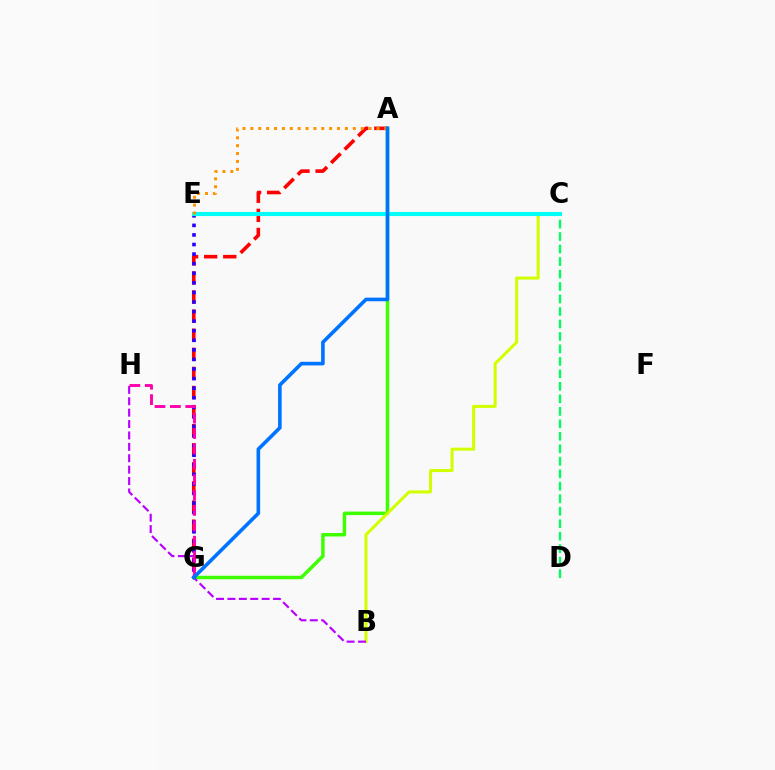{('A', 'G'): [{'color': '#3dff00', 'line_style': 'solid', 'thickness': 2.5}, {'color': '#ff0000', 'line_style': 'dashed', 'thickness': 2.59}, {'color': '#0074ff', 'line_style': 'solid', 'thickness': 2.61}], ('B', 'C'): [{'color': '#d1ff00', 'line_style': 'solid', 'thickness': 2.19}], ('E', 'G'): [{'color': '#2500ff', 'line_style': 'dotted', 'thickness': 2.6}], ('C', 'D'): [{'color': '#00ff5c', 'line_style': 'dashed', 'thickness': 1.7}], ('C', 'E'): [{'color': '#00fff6', 'line_style': 'solid', 'thickness': 2.96}], ('B', 'H'): [{'color': '#b900ff', 'line_style': 'dashed', 'thickness': 1.55}], ('G', 'H'): [{'color': '#ff00ac', 'line_style': 'dashed', 'thickness': 2.09}], ('A', 'E'): [{'color': '#ff9400', 'line_style': 'dotted', 'thickness': 2.14}]}